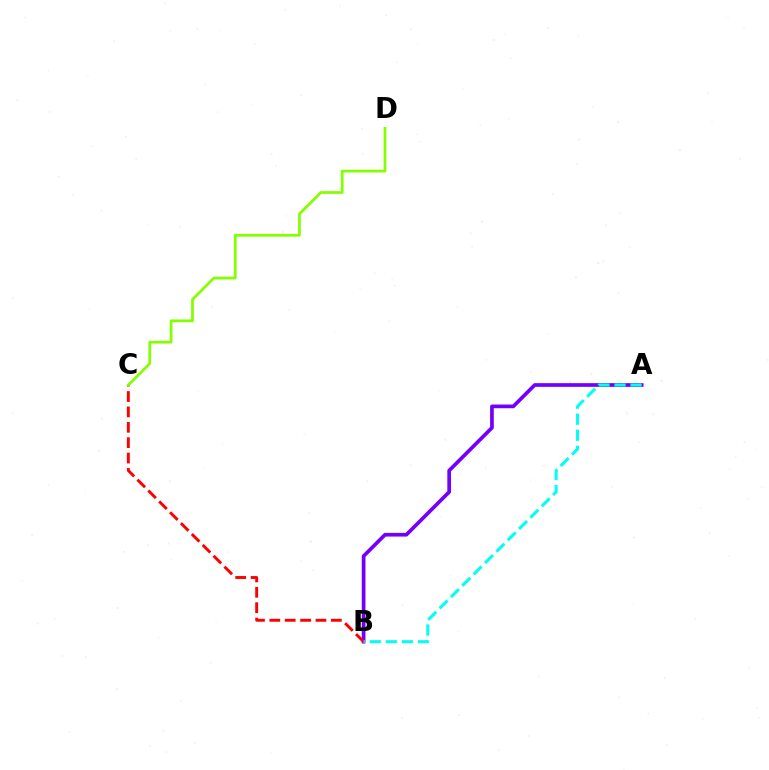{('A', 'B'): [{'color': '#7200ff', 'line_style': 'solid', 'thickness': 2.65}, {'color': '#00fff6', 'line_style': 'dashed', 'thickness': 2.18}], ('B', 'C'): [{'color': '#ff0000', 'line_style': 'dashed', 'thickness': 2.09}], ('C', 'D'): [{'color': '#84ff00', 'line_style': 'solid', 'thickness': 1.97}]}